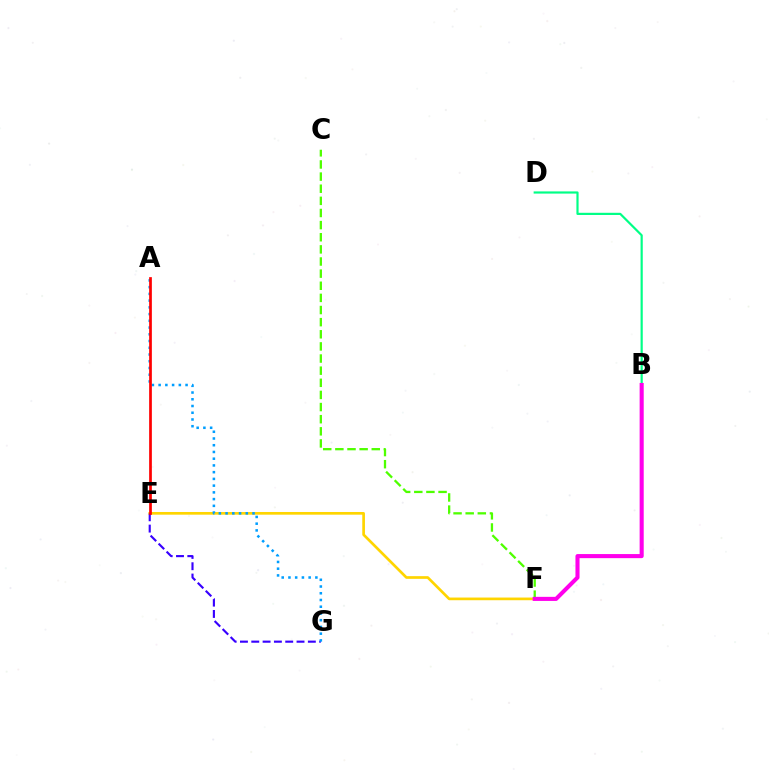{('E', 'F'): [{'color': '#ffd500', 'line_style': 'solid', 'thickness': 1.93}], ('E', 'G'): [{'color': '#3700ff', 'line_style': 'dashed', 'thickness': 1.54}], ('B', 'D'): [{'color': '#00ff86', 'line_style': 'solid', 'thickness': 1.58}], ('A', 'G'): [{'color': '#009eff', 'line_style': 'dotted', 'thickness': 1.83}], ('C', 'F'): [{'color': '#4fff00', 'line_style': 'dashed', 'thickness': 1.65}], ('B', 'F'): [{'color': '#ff00ed', 'line_style': 'solid', 'thickness': 2.94}], ('A', 'E'): [{'color': '#ff0000', 'line_style': 'solid', 'thickness': 1.95}]}